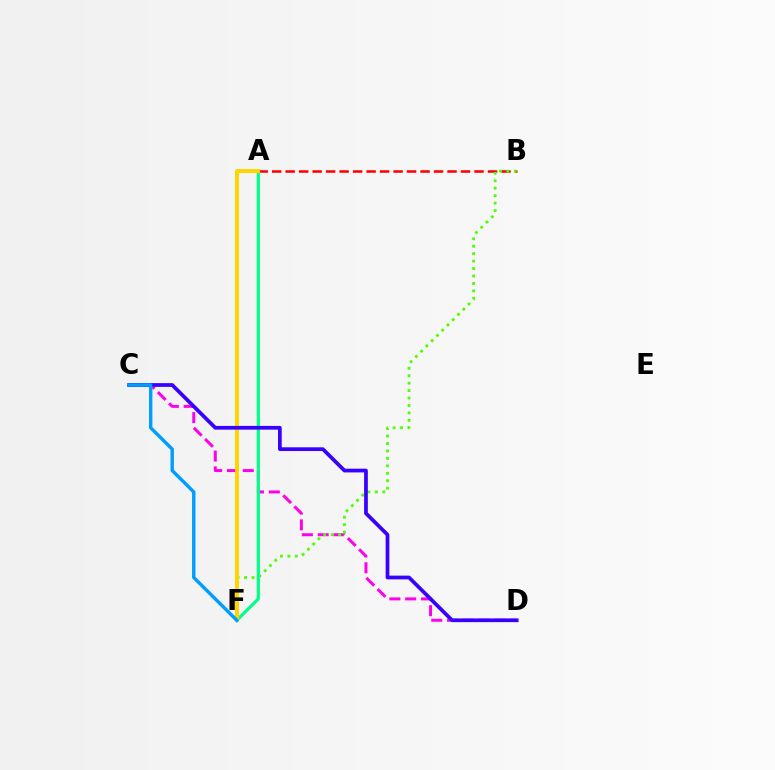{('A', 'B'): [{'color': '#ff0000', 'line_style': 'dashed', 'thickness': 1.83}], ('C', 'D'): [{'color': '#ff00ed', 'line_style': 'dashed', 'thickness': 2.15}, {'color': '#3700ff', 'line_style': 'solid', 'thickness': 2.69}], ('B', 'F'): [{'color': '#4fff00', 'line_style': 'dotted', 'thickness': 2.02}], ('A', 'F'): [{'color': '#00ff86', 'line_style': 'solid', 'thickness': 2.28}, {'color': '#ffd500', 'line_style': 'solid', 'thickness': 2.85}], ('C', 'F'): [{'color': '#009eff', 'line_style': 'solid', 'thickness': 2.46}]}